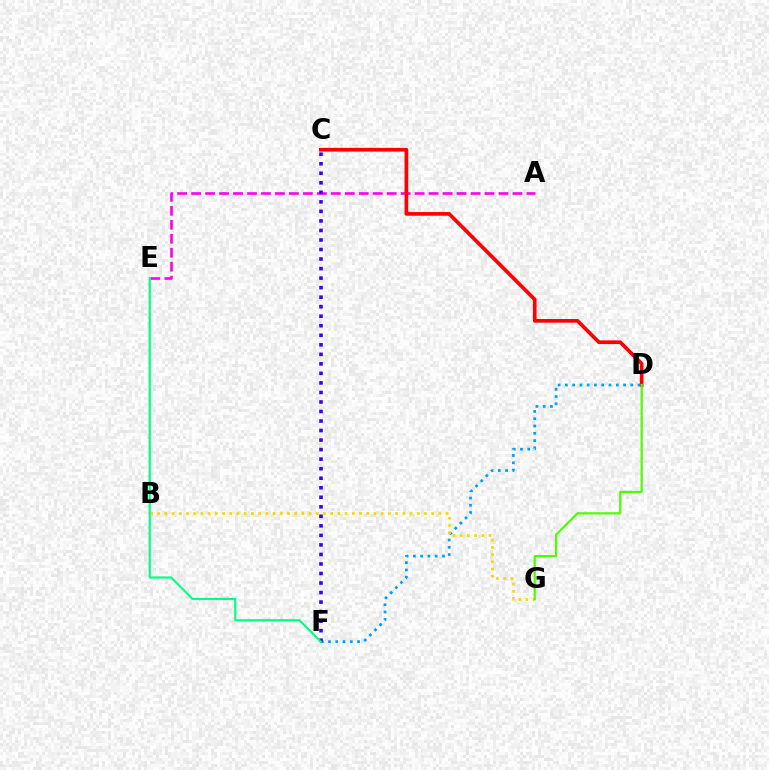{('A', 'E'): [{'color': '#ff00ed', 'line_style': 'dashed', 'thickness': 1.9}], ('D', 'F'): [{'color': '#009eff', 'line_style': 'dotted', 'thickness': 1.98}], ('C', 'D'): [{'color': '#ff0000', 'line_style': 'solid', 'thickness': 2.65}], ('B', 'G'): [{'color': '#ffd500', 'line_style': 'dotted', 'thickness': 1.96}], ('D', 'G'): [{'color': '#4fff00', 'line_style': 'solid', 'thickness': 1.61}], ('C', 'F'): [{'color': '#3700ff', 'line_style': 'dotted', 'thickness': 2.59}], ('E', 'F'): [{'color': '#00ff86', 'line_style': 'solid', 'thickness': 1.56}]}